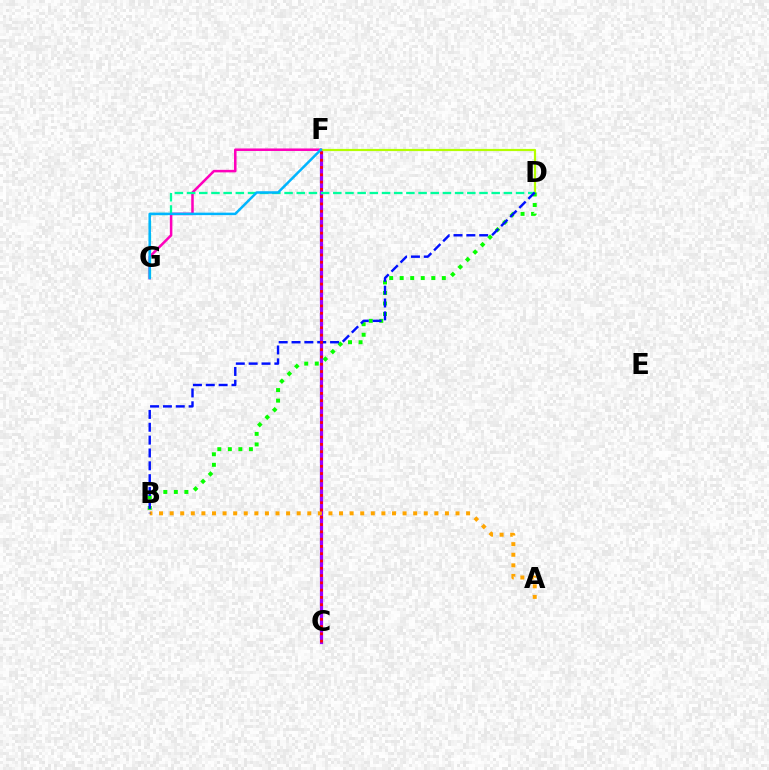{('C', 'F'): [{'color': '#9b00ff', 'line_style': 'solid', 'thickness': 2.3}, {'color': '#ff0000', 'line_style': 'dotted', 'thickness': 1.98}], ('D', 'F'): [{'color': '#b3ff00', 'line_style': 'solid', 'thickness': 1.58}], ('F', 'G'): [{'color': '#ff00bd', 'line_style': 'solid', 'thickness': 1.82}, {'color': '#00b5ff', 'line_style': 'solid', 'thickness': 1.79}], ('B', 'D'): [{'color': '#08ff00', 'line_style': 'dotted', 'thickness': 2.86}, {'color': '#0010ff', 'line_style': 'dashed', 'thickness': 1.75}], ('D', 'G'): [{'color': '#00ff9d', 'line_style': 'dashed', 'thickness': 1.66}], ('A', 'B'): [{'color': '#ffa500', 'line_style': 'dotted', 'thickness': 2.88}]}